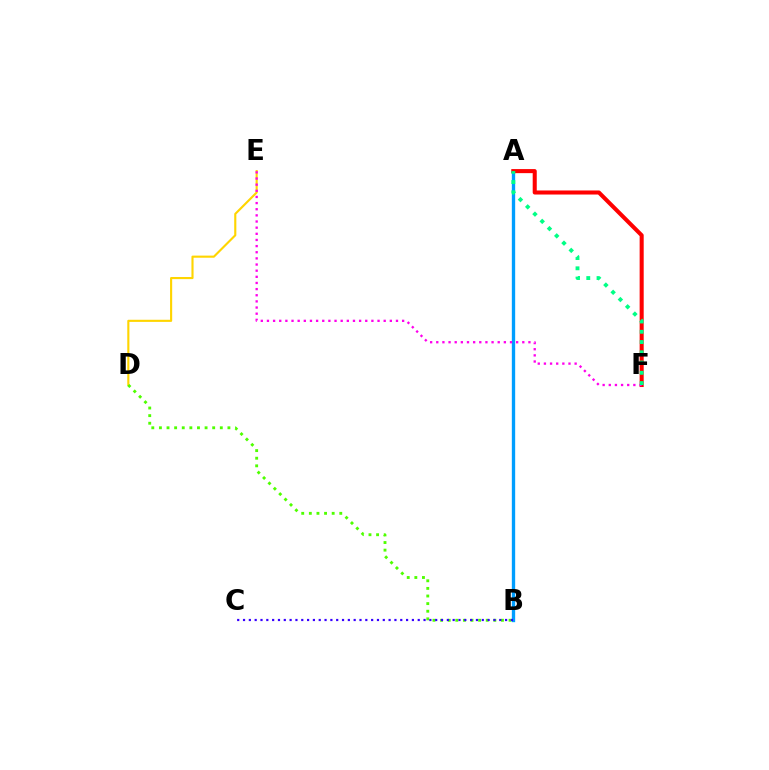{('A', 'B'): [{'color': '#009eff', 'line_style': 'solid', 'thickness': 2.4}], ('A', 'F'): [{'color': '#ff0000', 'line_style': 'solid', 'thickness': 2.92}, {'color': '#00ff86', 'line_style': 'dotted', 'thickness': 2.79}], ('D', 'E'): [{'color': '#ffd500', 'line_style': 'solid', 'thickness': 1.53}], ('B', 'D'): [{'color': '#4fff00', 'line_style': 'dotted', 'thickness': 2.07}], ('E', 'F'): [{'color': '#ff00ed', 'line_style': 'dotted', 'thickness': 1.67}], ('B', 'C'): [{'color': '#3700ff', 'line_style': 'dotted', 'thickness': 1.58}]}